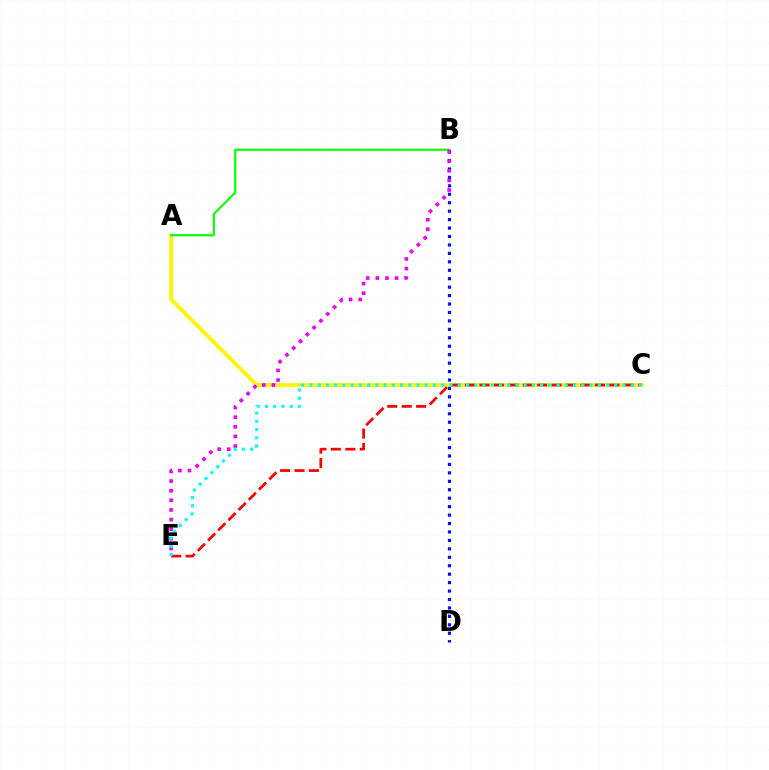{('A', 'C'): [{'color': '#fcf500', 'line_style': 'solid', 'thickness': 2.69}], ('B', 'D'): [{'color': '#0010ff', 'line_style': 'dotted', 'thickness': 2.29}], ('A', 'B'): [{'color': '#08ff00', 'line_style': 'solid', 'thickness': 1.54}], ('B', 'E'): [{'color': '#ee00ff', 'line_style': 'dotted', 'thickness': 2.62}], ('C', 'E'): [{'color': '#ff0000', 'line_style': 'dashed', 'thickness': 1.96}, {'color': '#00fff6', 'line_style': 'dotted', 'thickness': 2.24}]}